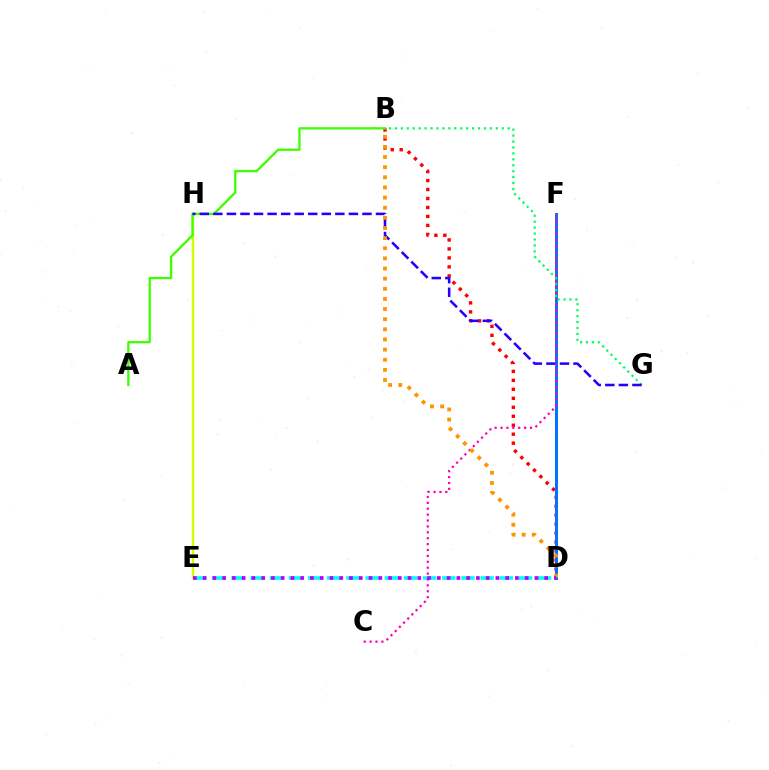{('B', 'D'): [{'color': '#ff0000', 'line_style': 'dotted', 'thickness': 2.44}, {'color': '#ff9400', 'line_style': 'dotted', 'thickness': 2.75}], ('D', 'E'): [{'color': '#00fff6', 'line_style': 'dashed', 'thickness': 2.6}, {'color': '#b900ff', 'line_style': 'dotted', 'thickness': 2.65}], ('D', 'F'): [{'color': '#0074ff', 'line_style': 'solid', 'thickness': 2.14}], ('B', 'G'): [{'color': '#00ff5c', 'line_style': 'dotted', 'thickness': 1.61}], ('E', 'H'): [{'color': '#d1ff00', 'line_style': 'solid', 'thickness': 1.76}], ('A', 'B'): [{'color': '#3dff00', 'line_style': 'solid', 'thickness': 1.66}], ('G', 'H'): [{'color': '#2500ff', 'line_style': 'dashed', 'thickness': 1.84}], ('C', 'F'): [{'color': '#ff00ac', 'line_style': 'dotted', 'thickness': 1.6}]}